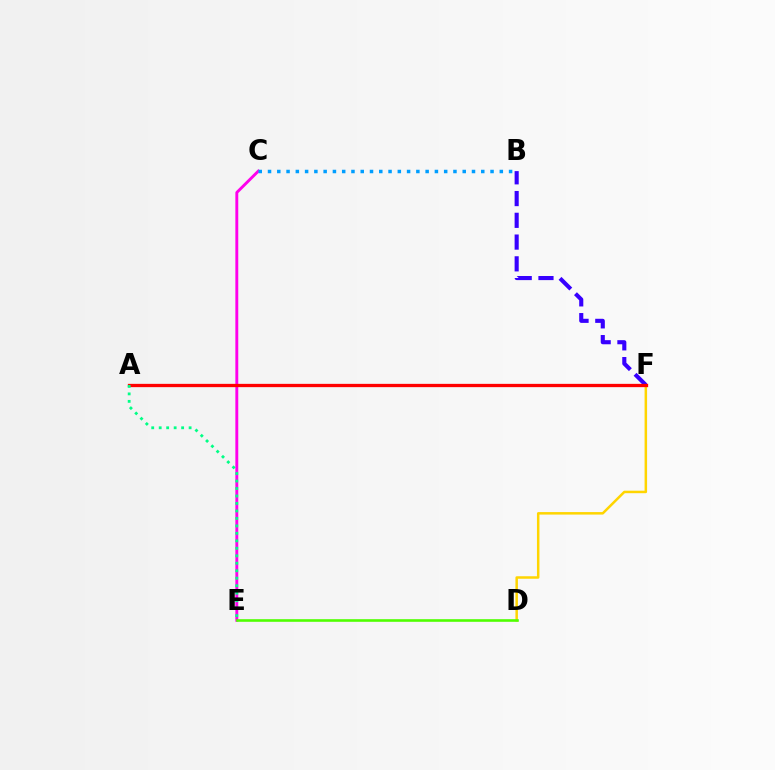{('C', 'E'): [{'color': '#ff00ed', 'line_style': 'solid', 'thickness': 2.09}], ('D', 'F'): [{'color': '#ffd500', 'line_style': 'solid', 'thickness': 1.8}], ('D', 'E'): [{'color': '#4fff00', 'line_style': 'solid', 'thickness': 1.88}], ('B', 'F'): [{'color': '#3700ff', 'line_style': 'dashed', 'thickness': 2.96}], ('A', 'F'): [{'color': '#ff0000', 'line_style': 'solid', 'thickness': 2.37}], ('B', 'C'): [{'color': '#009eff', 'line_style': 'dotted', 'thickness': 2.52}], ('A', 'E'): [{'color': '#00ff86', 'line_style': 'dotted', 'thickness': 2.03}]}